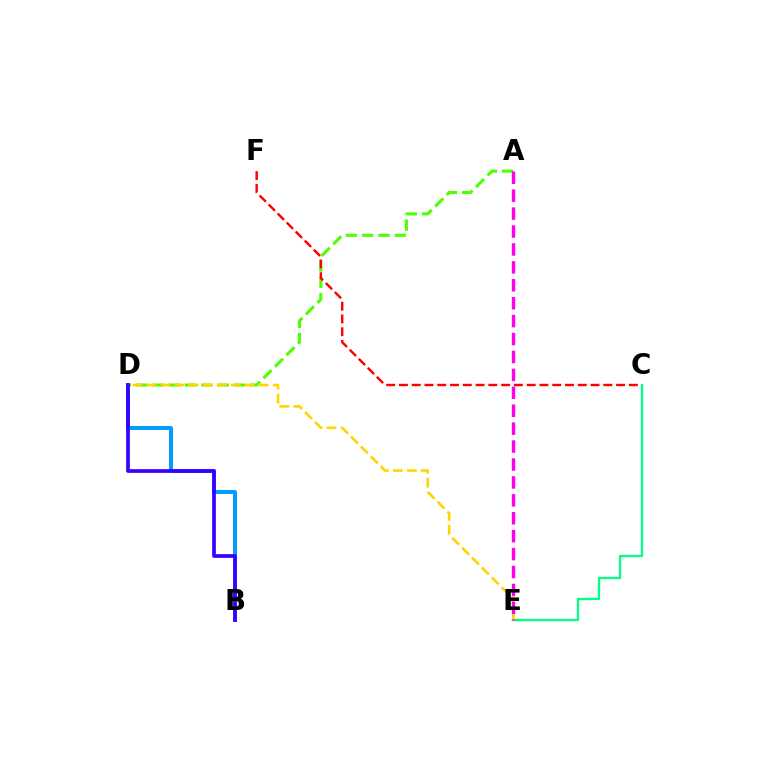{('C', 'E'): [{'color': '#00ff86', 'line_style': 'solid', 'thickness': 1.65}], ('A', 'D'): [{'color': '#4fff00', 'line_style': 'dashed', 'thickness': 2.21}], ('B', 'D'): [{'color': '#009eff', 'line_style': 'solid', 'thickness': 2.88}, {'color': '#3700ff', 'line_style': 'solid', 'thickness': 2.67}], ('C', 'F'): [{'color': '#ff0000', 'line_style': 'dashed', 'thickness': 1.74}], ('D', 'E'): [{'color': '#ffd500', 'line_style': 'dashed', 'thickness': 1.9}], ('A', 'E'): [{'color': '#ff00ed', 'line_style': 'dashed', 'thickness': 2.43}]}